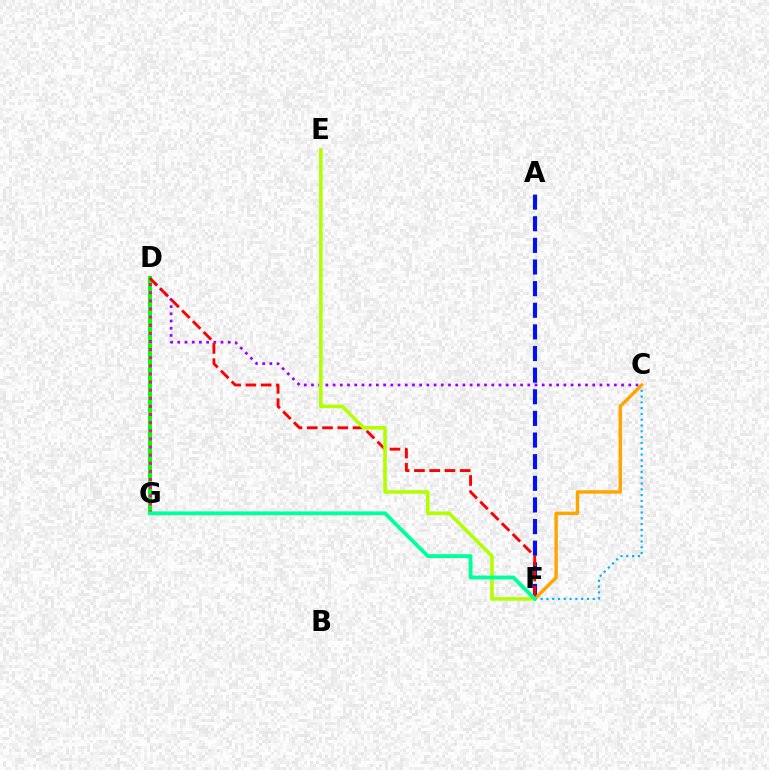{('C', 'D'): [{'color': '#9b00ff', 'line_style': 'dotted', 'thickness': 1.96}], ('D', 'G'): [{'color': '#08ff00', 'line_style': 'solid', 'thickness': 2.9}, {'color': '#ff00bd', 'line_style': 'dotted', 'thickness': 2.21}], ('C', 'F'): [{'color': '#00b5ff', 'line_style': 'dotted', 'thickness': 1.58}, {'color': '#ffa500', 'line_style': 'solid', 'thickness': 2.46}], ('A', 'F'): [{'color': '#0010ff', 'line_style': 'dashed', 'thickness': 2.94}], ('D', 'F'): [{'color': '#ff0000', 'line_style': 'dashed', 'thickness': 2.07}], ('E', 'F'): [{'color': '#b3ff00', 'line_style': 'solid', 'thickness': 2.58}], ('F', 'G'): [{'color': '#00ff9d', 'line_style': 'solid', 'thickness': 2.76}]}